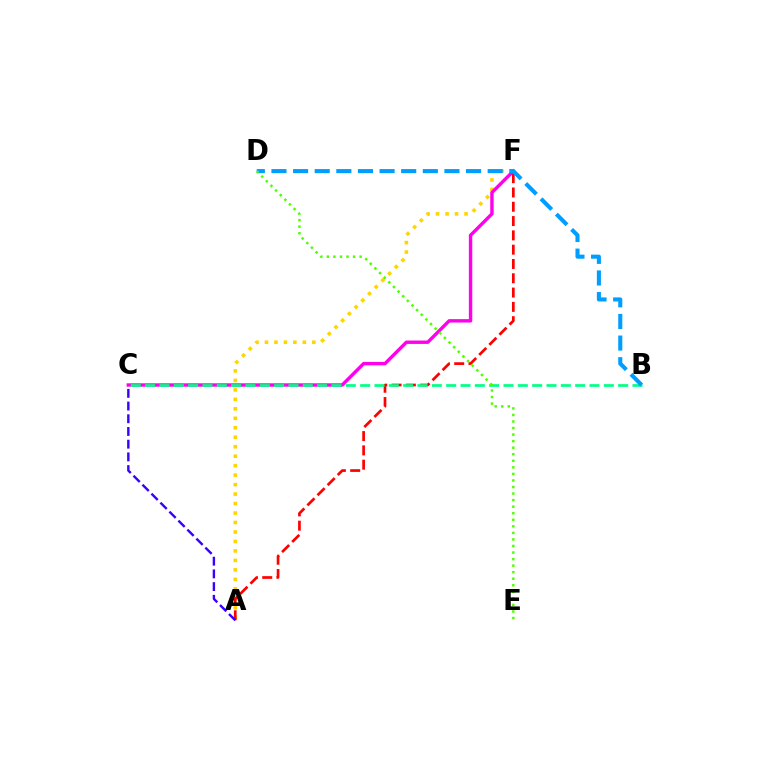{('A', 'F'): [{'color': '#ffd500', 'line_style': 'dotted', 'thickness': 2.57}, {'color': '#ff0000', 'line_style': 'dashed', 'thickness': 1.94}], ('C', 'F'): [{'color': '#ff00ed', 'line_style': 'solid', 'thickness': 2.45}], ('B', 'C'): [{'color': '#00ff86', 'line_style': 'dashed', 'thickness': 1.95}], ('A', 'C'): [{'color': '#3700ff', 'line_style': 'dashed', 'thickness': 1.73}], ('B', 'D'): [{'color': '#009eff', 'line_style': 'dashed', 'thickness': 2.94}], ('D', 'E'): [{'color': '#4fff00', 'line_style': 'dotted', 'thickness': 1.78}]}